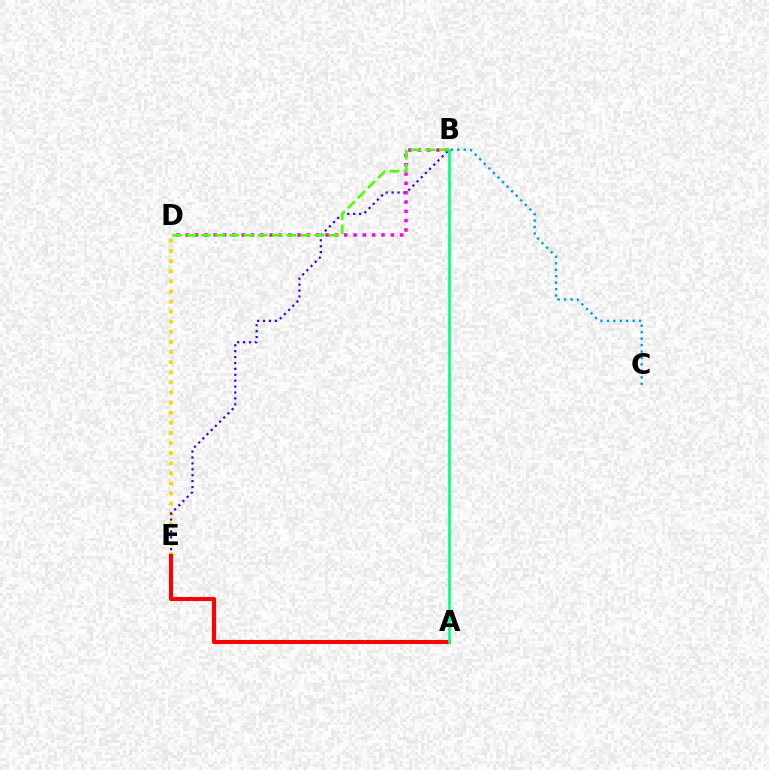{('D', 'E'): [{'color': '#ffd500', 'line_style': 'dotted', 'thickness': 2.74}], ('B', 'E'): [{'color': '#3700ff', 'line_style': 'dotted', 'thickness': 1.61}], ('B', 'D'): [{'color': '#ff00ed', 'line_style': 'dotted', 'thickness': 2.53}, {'color': '#4fff00', 'line_style': 'dashed', 'thickness': 1.93}], ('A', 'E'): [{'color': '#ff0000', 'line_style': 'solid', 'thickness': 2.94}], ('A', 'B'): [{'color': '#00ff86', 'line_style': 'solid', 'thickness': 1.92}], ('B', 'C'): [{'color': '#009eff', 'line_style': 'dotted', 'thickness': 1.75}]}